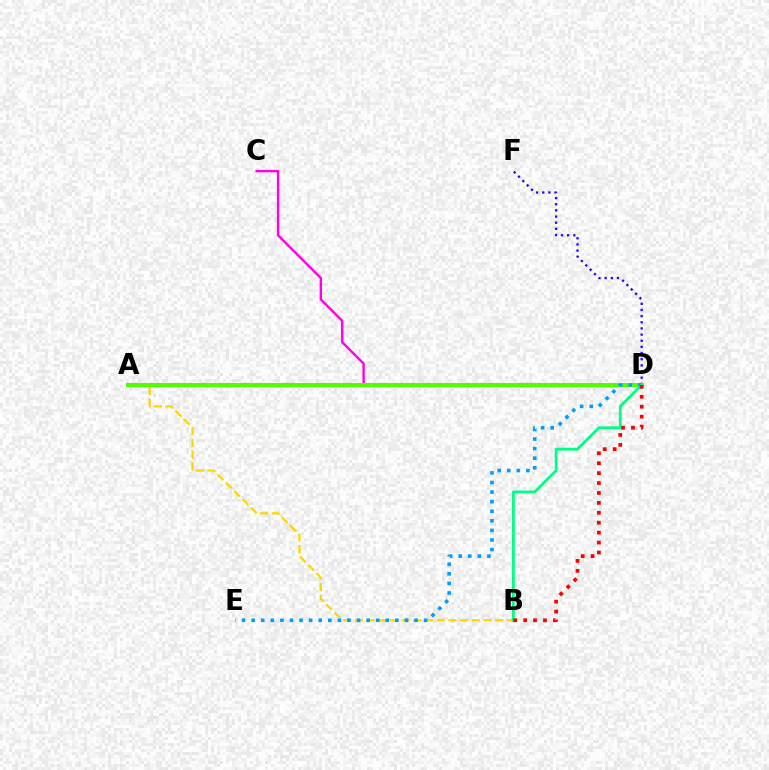{('D', 'F'): [{'color': '#3700ff', 'line_style': 'dotted', 'thickness': 1.67}], ('C', 'D'): [{'color': '#ff00ed', 'line_style': 'solid', 'thickness': 1.72}], ('A', 'B'): [{'color': '#ffd500', 'line_style': 'dashed', 'thickness': 1.59}], ('A', 'D'): [{'color': '#4fff00', 'line_style': 'solid', 'thickness': 2.92}], ('D', 'E'): [{'color': '#009eff', 'line_style': 'dotted', 'thickness': 2.6}], ('B', 'D'): [{'color': '#00ff86', 'line_style': 'solid', 'thickness': 2.04}, {'color': '#ff0000', 'line_style': 'dotted', 'thickness': 2.7}]}